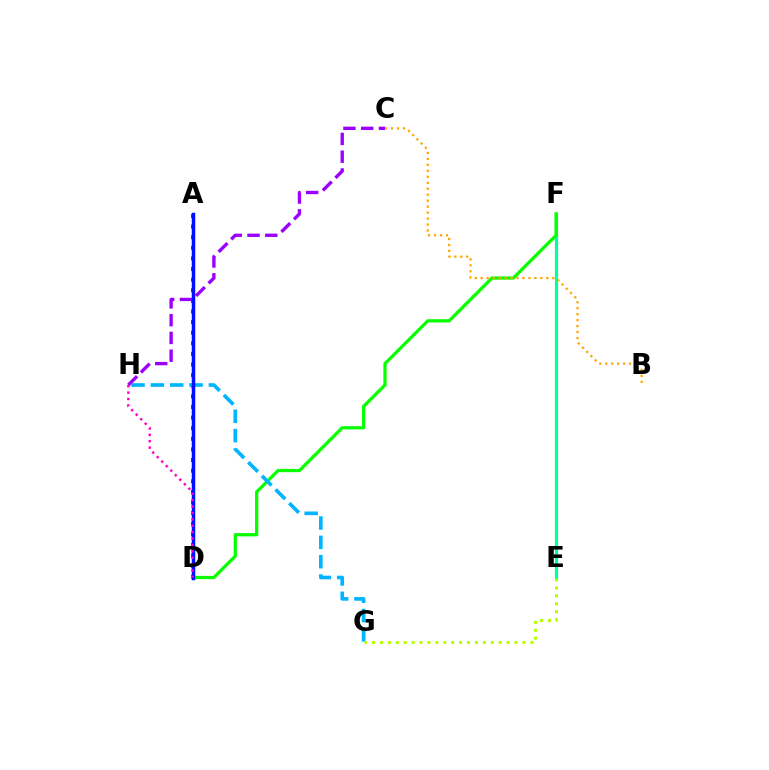{('A', 'D'): [{'color': '#ff0000', 'line_style': 'dotted', 'thickness': 2.88}, {'color': '#0010ff', 'line_style': 'solid', 'thickness': 2.51}], ('E', 'F'): [{'color': '#00ff9d', 'line_style': 'solid', 'thickness': 2.29}], ('D', 'F'): [{'color': '#08ff00', 'line_style': 'solid', 'thickness': 2.34}], ('C', 'H'): [{'color': '#9b00ff', 'line_style': 'dashed', 'thickness': 2.42}], ('G', 'H'): [{'color': '#00b5ff', 'line_style': 'dashed', 'thickness': 2.63}], ('B', 'C'): [{'color': '#ffa500', 'line_style': 'dotted', 'thickness': 1.62}], ('D', 'H'): [{'color': '#ff00bd', 'line_style': 'dotted', 'thickness': 1.74}], ('E', 'G'): [{'color': '#b3ff00', 'line_style': 'dotted', 'thickness': 2.15}]}